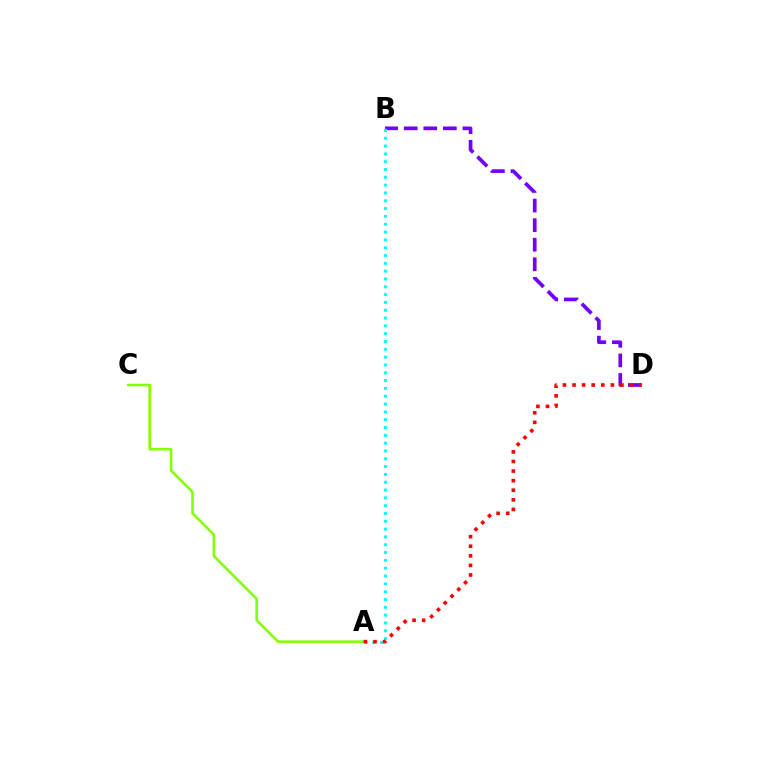{('B', 'D'): [{'color': '#7200ff', 'line_style': 'dashed', 'thickness': 2.66}], ('A', 'B'): [{'color': '#00fff6', 'line_style': 'dotted', 'thickness': 2.12}], ('A', 'C'): [{'color': '#84ff00', 'line_style': 'solid', 'thickness': 1.84}], ('A', 'D'): [{'color': '#ff0000', 'line_style': 'dotted', 'thickness': 2.6}]}